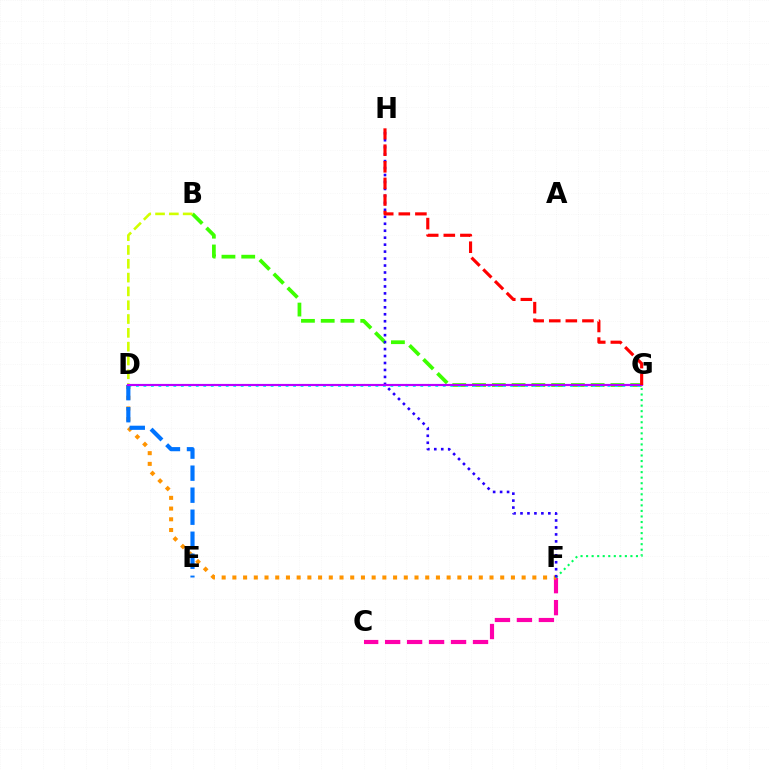{('F', 'G'): [{'color': '#00ff5c', 'line_style': 'dotted', 'thickness': 1.51}], ('C', 'F'): [{'color': '#ff00ac', 'line_style': 'dashed', 'thickness': 2.98}], ('B', 'G'): [{'color': '#3dff00', 'line_style': 'dashed', 'thickness': 2.69}], ('D', 'F'): [{'color': '#ff9400', 'line_style': 'dotted', 'thickness': 2.91}], ('D', 'G'): [{'color': '#00fff6', 'line_style': 'dotted', 'thickness': 2.03}, {'color': '#b900ff', 'line_style': 'solid', 'thickness': 1.56}], ('B', 'D'): [{'color': '#d1ff00', 'line_style': 'dashed', 'thickness': 1.88}], ('F', 'H'): [{'color': '#2500ff', 'line_style': 'dotted', 'thickness': 1.89}], ('D', 'E'): [{'color': '#0074ff', 'line_style': 'dashed', 'thickness': 2.99}], ('G', 'H'): [{'color': '#ff0000', 'line_style': 'dashed', 'thickness': 2.25}]}